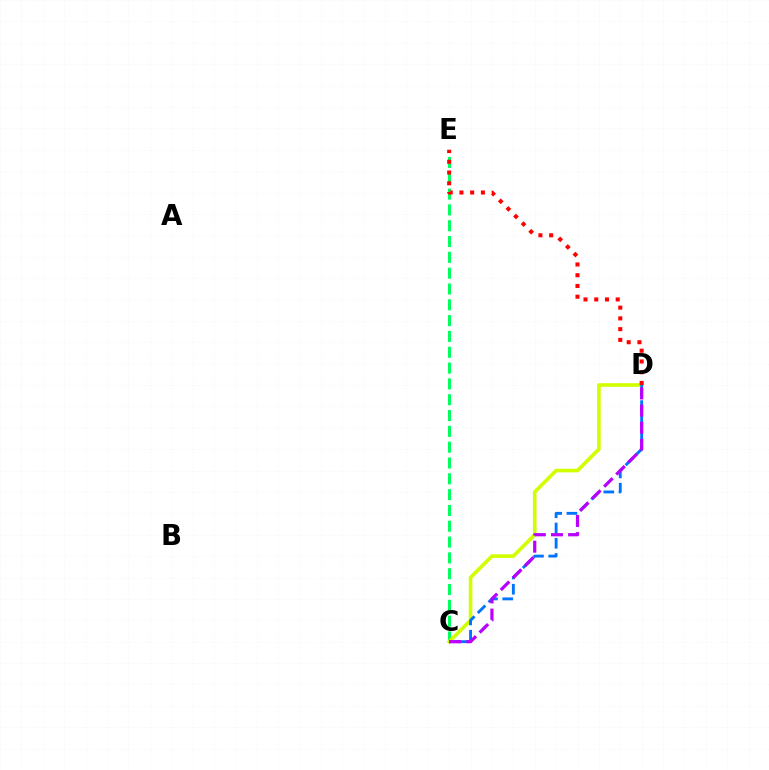{('C', 'E'): [{'color': '#00ff5c', 'line_style': 'dashed', 'thickness': 2.15}], ('C', 'D'): [{'color': '#d1ff00', 'line_style': 'solid', 'thickness': 2.61}, {'color': '#0074ff', 'line_style': 'dashed', 'thickness': 2.07}, {'color': '#b900ff', 'line_style': 'dashed', 'thickness': 2.33}], ('D', 'E'): [{'color': '#ff0000', 'line_style': 'dotted', 'thickness': 2.92}]}